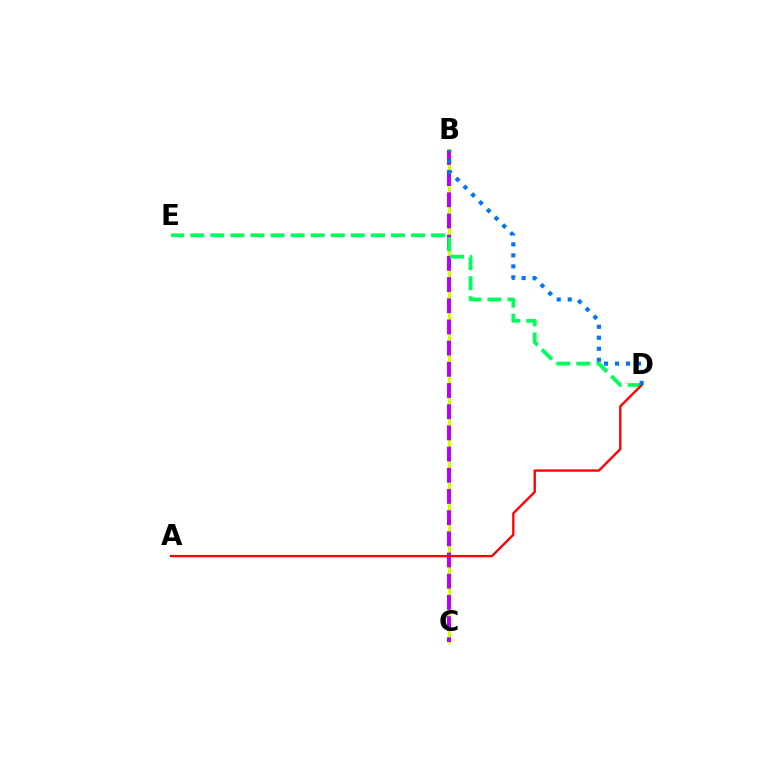{('B', 'C'): [{'color': '#d1ff00', 'line_style': 'solid', 'thickness': 2.38}, {'color': '#b900ff', 'line_style': 'dashed', 'thickness': 2.88}], ('D', 'E'): [{'color': '#00ff5c', 'line_style': 'dashed', 'thickness': 2.73}], ('A', 'D'): [{'color': '#ff0000', 'line_style': 'solid', 'thickness': 1.69}], ('B', 'D'): [{'color': '#0074ff', 'line_style': 'dotted', 'thickness': 2.99}]}